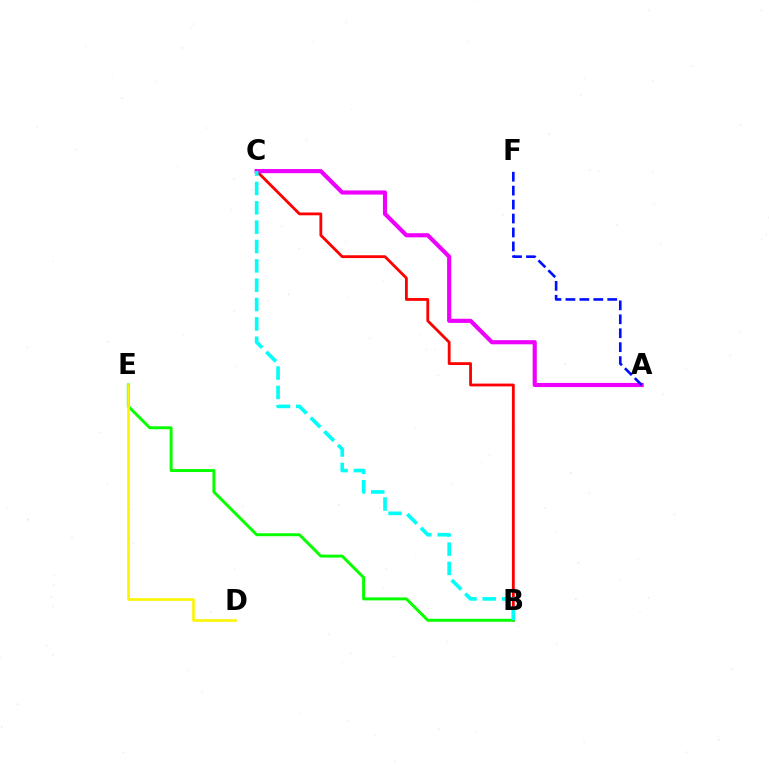{('B', 'C'): [{'color': '#ff0000', 'line_style': 'solid', 'thickness': 2.02}, {'color': '#00fff6', 'line_style': 'dashed', 'thickness': 2.63}], ('A', 'C'): [{'color': '#ee00ff', 'line_style': 'solid', 'thickness': 2.98}], ('B', 'E'): [{'color': '#08ff00', 'line_style': 'solid', 'thickness': 2.13}], ('D', 'E'): [{'color': '#fcf500', 'line_style': 'solid', 'thickness': 1.87}], ('A', 'F'): [{'color': '#0010ff', 'line_style': 'dashed', 'thickness': 1.89}]}